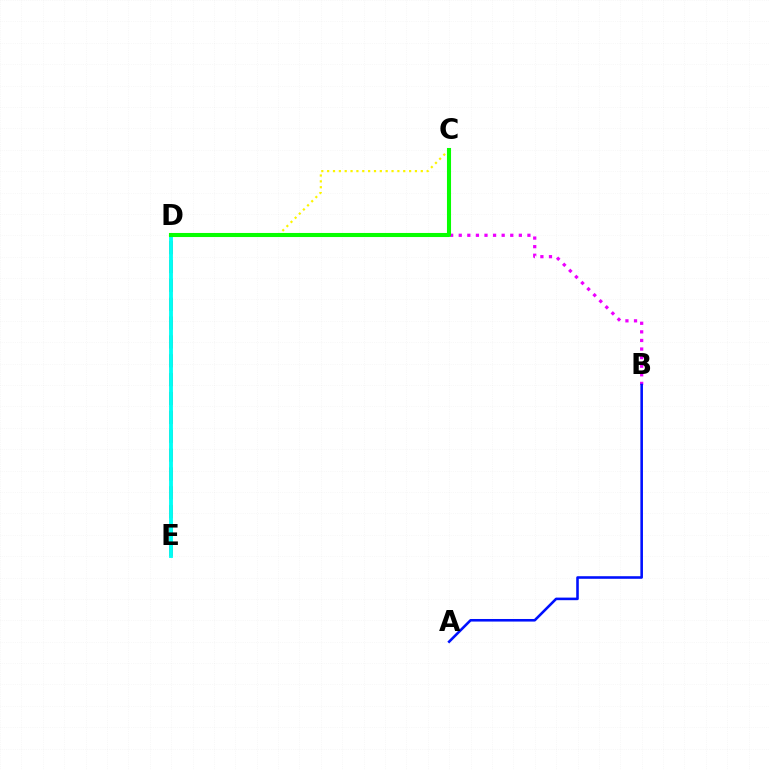{('C', 'D'): [{'color': '#fcf500', 'line_style': 'dotted', 'thickness': 1.59}, {'color': '#08ff00', 'line_style': 'solid', 'thickness': 2.93}], ('D', 'E'): [{'color': '#ff0000', 'line_style': 'dashed', 'thickness': 2.56}, {'color': '#00fff6', 'line_style': 'solid', 'thickness': 2.77}], ('B', 'D'): [{'color': '#ee00ff', 'line_style': 'dotted', 'thickness': 2.33}], ('A', 'B'): [{'color': '#0010ff', 'line_style': 'solid', 'thickness': 1.86}]}